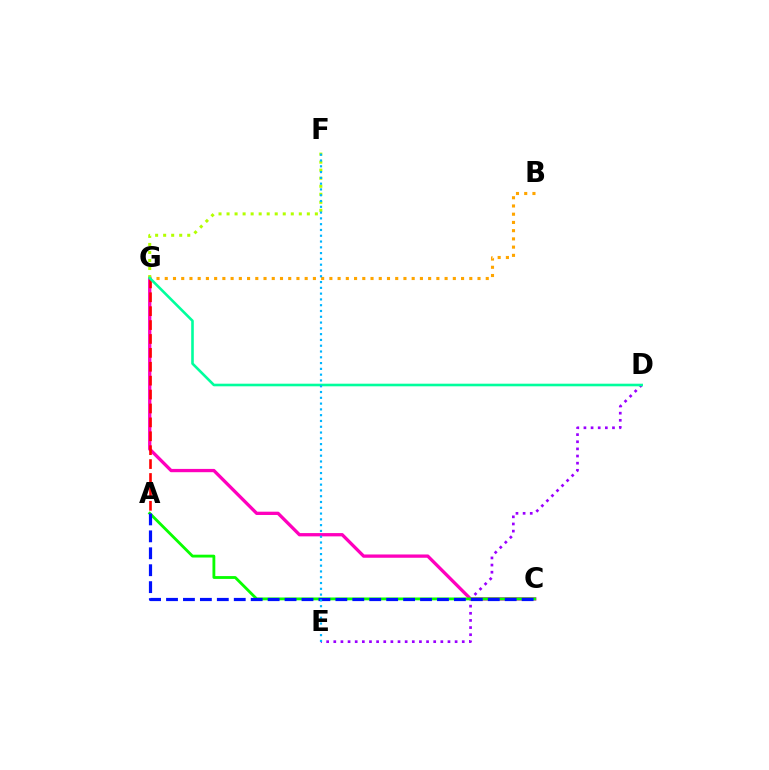{('B', 'G'): [{'color': '#ffa500', 'line_style': 'dotted', 'thickness': 2.24}], ('C', 'G'): [{'color': '#ff00bd', 'line_style': 'solid', 'thickness': 2.37}], ('A', 'G'): [{'color': '#ff0000', 'line_style': 'dashed', 'thickness': 1.89}], ('F', 'G'): [{'color': '#b3ff00', 'line_style': 'dotted', 'thickness': 2.18}], ('D', 'E'): [{'color': '#9b00ff', 'line_style': 'dotted', 'thickness': 1.94}], ('D', 'G'): [{'color': '#00ff9d', 'line_style': 'solid', 'thickness': 1.88}], ('A', 'C'): [{'color': '#08ff00', 'line_style': 'solid', 'thickness': 2.04}, {'color': '#0010ff', 'line_style': 'dashed', 'thickness': 2.3}], ('E', 'F'): [{'color': '#00b5ff', 'line_style': 'dotted', 'thickness': 1.57}]}